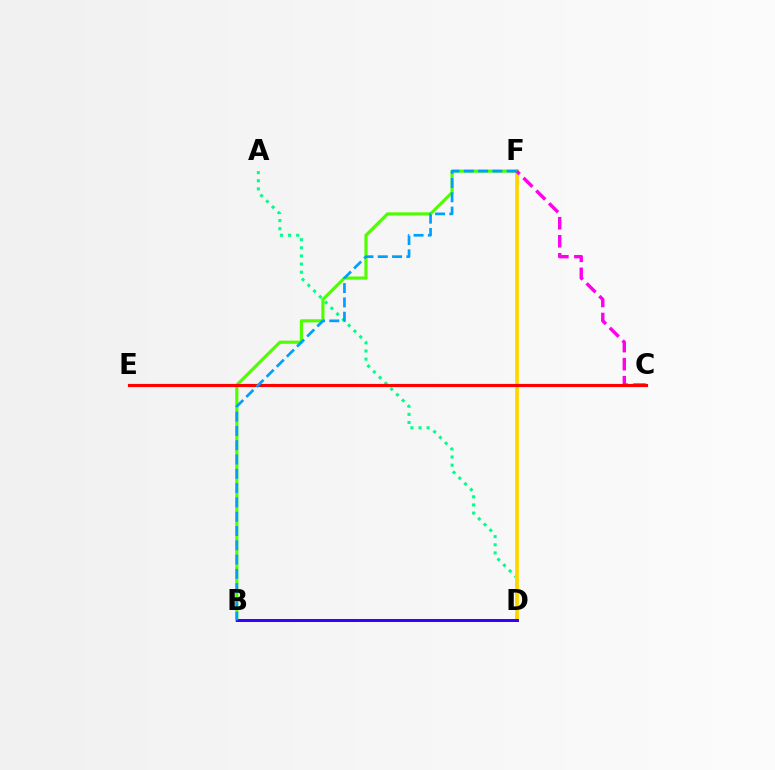{('A', 'D'): [{'color': '#00ff86', 'line_style': 'dotted', 'thickness': 2.21}], ('D', 'F'): [{'color': '#ffd500', 'line_style': 'solid', 'thickness': 2.71}], ('B', 'F'): [{'color': '#4fff00', 'line_style': 'solid', 'thickness': 2.26}, {'color': '#009eff', 'line_style': 'dashed', 'thickness': 1.94}], ('B', 'D'): [{'color': '#3700ff', 'line_style': 'solid', 'thickness': 2.15}], ('C', 'F'): [{'color': '#ff00ed', 'line_style': 'dashed', 'thickness': 2.45}], ('C', 'E'): [{'color': '#ff0000', 'line_style': 'solid', 'thickness': 2.26}]}